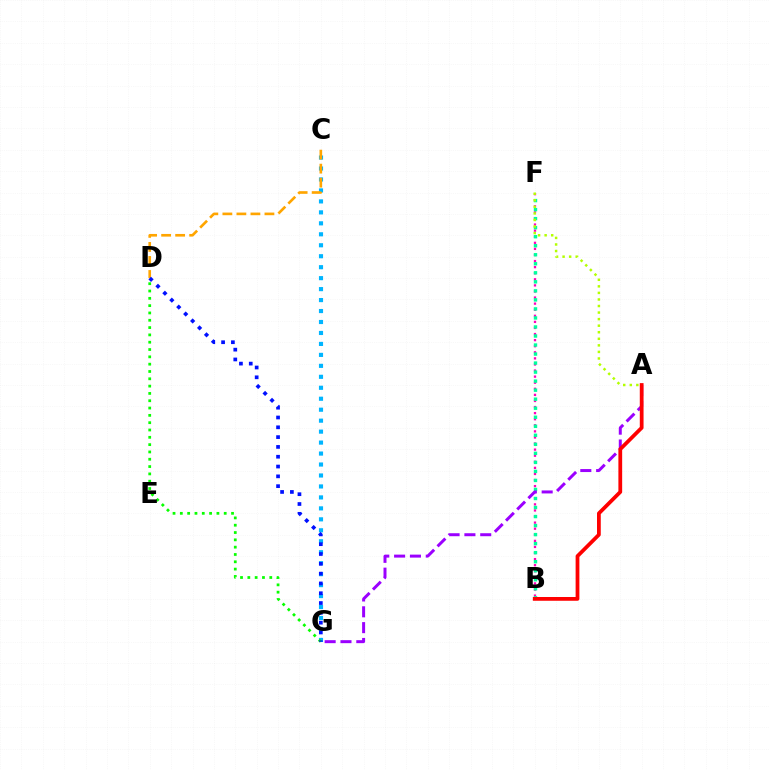{('C', 'G'): [{'color': '#00b5ff', 'line_style': 'dotted', 'thickness': 2.98}], ('B', 'F'): [{'color': '#ff00bd', 'line_style': 'dotted', 'thickness': 1.65}, {'color': '#00ff9d', 'line_style': 'dotted', 'thickness': 2.45}], ('A', 'G'): [{'color': '#9b00ff', 'line_style': 'dashed', 'thickness': 2.15}], ('C', 'D'): [{'color': '#ffa500', 'line_style': 'dashed', 'thickness': 1.9}], ('D', 'G'): [{'color': '#08ff00', 'line_style': 'dotted', 'thickness': 1.99}, {'color': '#0010ff', 'line_style': 'dotted', 'thickness': 2.67}], ('A', 'B'): [{'color': '#ff0000', 'line_style': 'solid', 'thickness': 2.71}], ('A', 'F'): [{'color': '#b3ff00', 'line_style': 'dotted', 'thickness': 1.78}]}